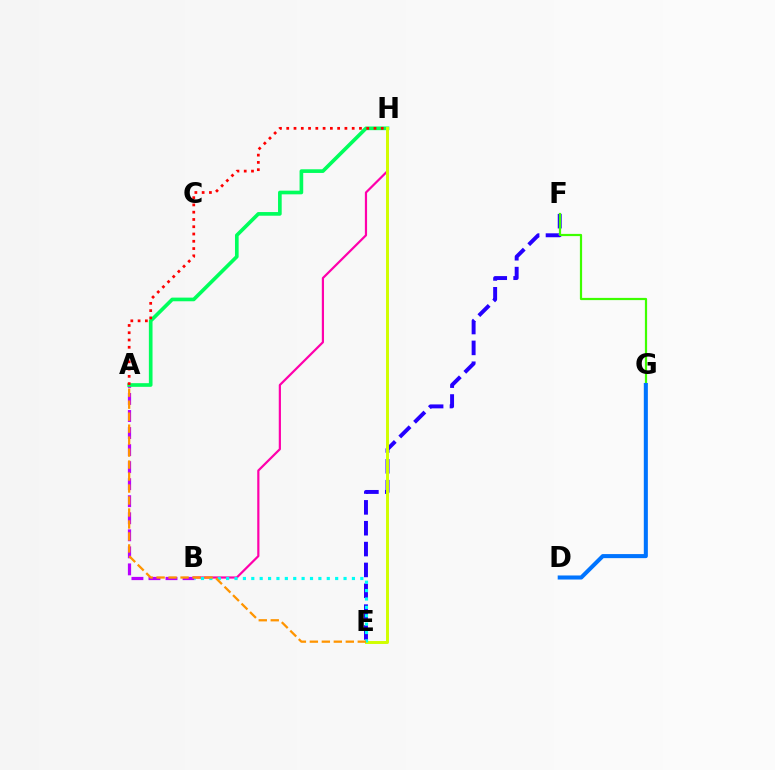{('E', 'F'): [{'color': '#2500ff', 'line_style': 'dashed', 'thickness': 2.83}], ('B', 'H'): [{'color': '#ff00ac', 'line_style': 'solid', 'thickness': 1.58}], ('A', 'B'): [{'color': '#b900ff', 'line_style': 'dashed', 'thickness': 2.32}], ('A', 'H'): [{'color': '#00ff5c', 'line_style': 'solid', 'thickness': 2.64}, {'color': '#ff0000', 'line_style': 'dotted', 'thickness': 1.98}], ('F', 'G'): [{'color': '#3dff00', 'line_style': 'solid', 'thickness': 1.59}], ('E', 'H'): [{'color': '#d1ff00', 'line_style': 'solid', 'thickness': 2.13}], ('B', 'E'): [{'color': '#00fff6', 'line_style': 'dotted', 'thickness': 2.28}], ('D', 'G'): [{'color': '#0074ff', 'line_style': 'solid', 'thickness': 2.92}], ('A', 'E'): [{'color': '#ff9400', 'line_style': 'dashed', 'thickness': 1.63}]}